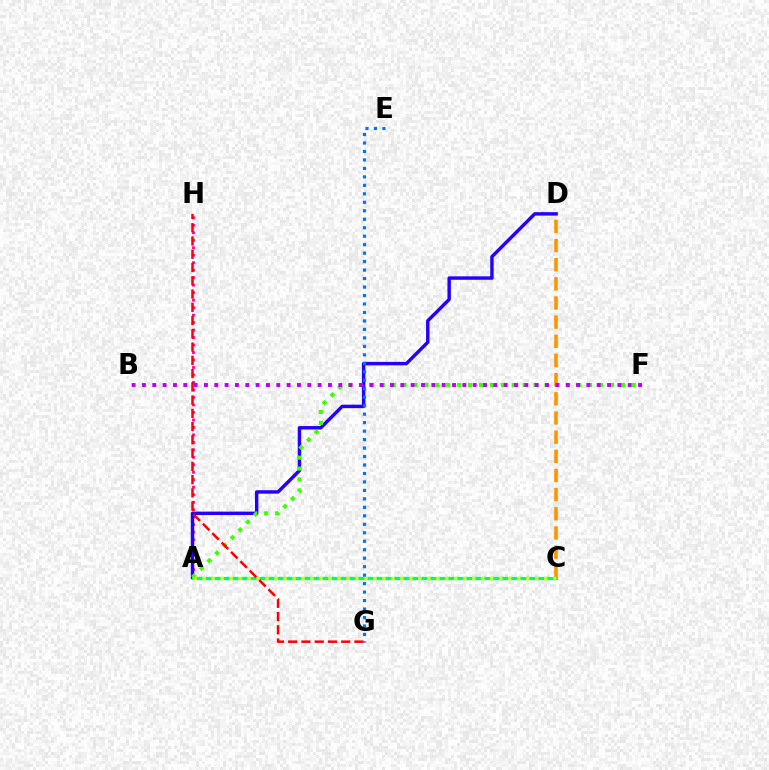{('A', 'H'): [{'color': '#ff00ac', 'line_style': 'dotted', 'thickness': 2.03}], ('A', 'C'): [{'color': '#00fff6', 'line_style': 'dotted', 'thickness': 2.4}, {'color': '#00ff5c', 'line_style': 'solid', 'thickness': 2.25}, {'color': '#d1ff00', 'line_style': 'dotted', 'thickness': 2.44}], ('C', 'D'): [{'color': '#ff9400', 'line_style': 'dashed', 'thickness': 2.6}], ('A', 'D'): [{'color': '#2500ff', 'line_style': 'solid', 'thickness': 2.47}], ('A', 'F'): [{'color': '#3dff00', 'line_style': 'dotted', 'thickness': 2.97}], ('E', 'G'): [{'color': '#0074ff', 'line_style': 'dotted', 'thickness': 2.3}], ('B', 'F'): [{'color': '#b900ff', 'line_style': 'dotted', 'thickness': 2.81}], ('G', 'H'): [{'color': '#ff0000', 'line_style': 'dashed', 'thickness': 1.8}]}